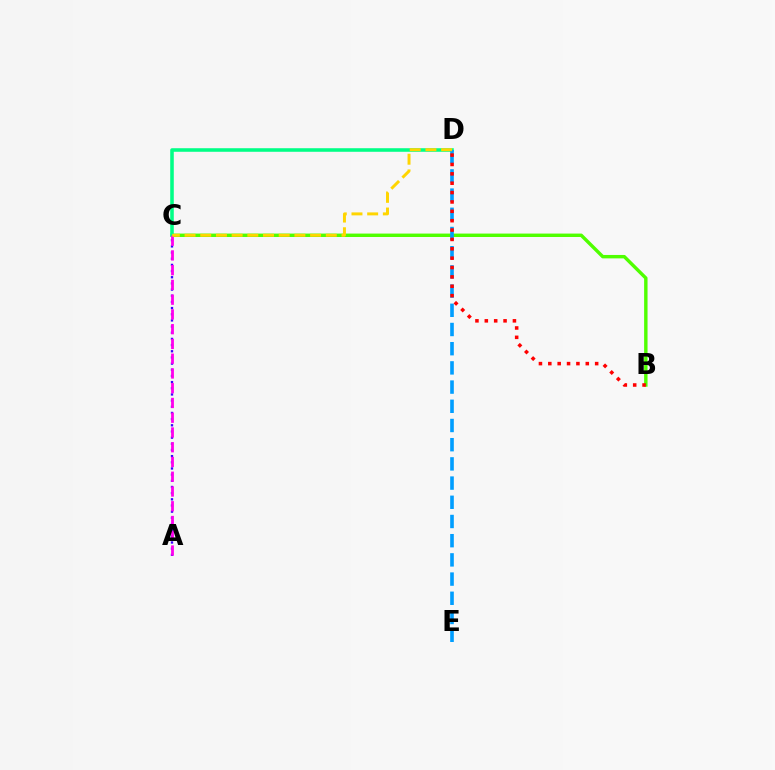{('B', 'C'): [{'color': '#4fff00', 'line_style': 'solid', 'thickness': 2.46}], ('A', 'C'): [{'color': '#3700ff', 'line_style': 'dotted', 'thickness': 1.68}, {'color': '#ff00ed', 'line_style': 'dashed', 'thickness': 2.0}], ('C', 'D'): [{'color': '#00ff86', 'line_style': 'solid', 'thickness': 2.56}, {'color': '#ffd500', 'line_style': 'dashed', 'thickness': 2.13}], ('D', 'E'): [{'color': '#009eff', 'line_style': 'dashed', 'thickness': 2.61}], ('B', 'D'): [{'color': '#ff0000', 'line_style': 'dotted', 'thickness': 2.55}]}